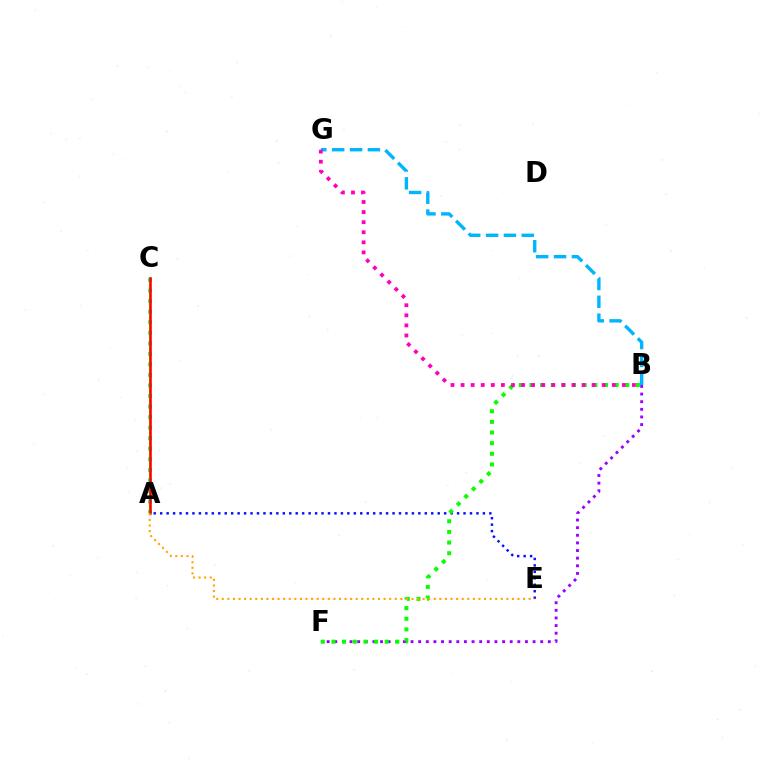{('A', 'C'): [{'color': '#00ff9d', 'line_style': 'dotted', 'thickness': 2.87}, {'color': '#b3ff00', 'line_style': 'solid', 'thickness': 1.61}, {'color': '#ff0000', 'line_style': 'solid', 'thickness': 1.83}], ('B', 'F'): [{'color': '#9b00ff', 'line_style': 'dotted', 'thickness': 2.07}, {'color': '#08ff00', 'line_style': 'dotted', 'thickness': 2.89}], ('A', 'E'): [{'color': '#0010ff', 'line_style': 'dotted', 'thickness': 1.75}, {'color': '#ffa500', 'line_style': 'dotted', 'thickness': 1.52}], ('B', 'G'): [{'color': '#00b5ff', 'line_style': 'dashed', 'thickness': 2.43}, {'color': '#ff00bd', 'line_style': 'dotted', 'thickness': 2.74}]}